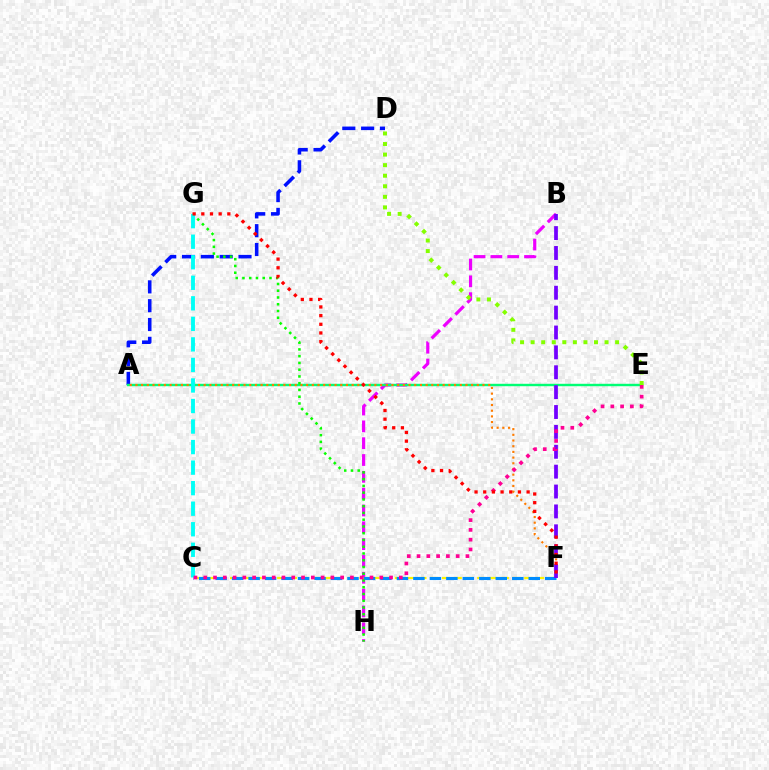{('A', 'D'): [{'color': '#0010ff', 'line_style': 'dashed', 'thickness': 2.56}], ('B', 'H'): [{'color': '#ee00ff', 'line_style': 'dashed', 'thickness': 2.29}], ('C', 'F'): [{'color': '#fcf500', 'line_style': 'dashed', 'thickness': 1.6}, {'color': '#008cff', 'line_style': 'dashed', 'thickness': 2.24}], ('A', 'E'): [{'color': '#00ff74', 'line_style': 'solid', 'thickness': 1.74}], ('A', 'F'): [{'color': '#ff7c00', 'line_style': 'dotted', 'thickness': 1.55}], ('B', 'F'): [{'color': '#7200ff', 'line_style': 'dashed', 'thickness': 2.7}], ('G', 'H'): [{'color': '#08ff00', 'line_style': 'dotted', 'thickness': 1.84}], ('C', 'G'): [{'color': '#00fff6', 'line_style': 'dashed', 'thickness': 2.79}], ('C', 'E'): [{'color': '#ff0094', 'line_style': 'dotted', 'thickness': 2.66}], ('D', 'E'): [{'color': '#84ff00', 'line_style': 'dotted', 'thickness': 2.87}], ('F', 'G'): [{'color': '#ff0000', 'line_style': 'dotted', 'thickness': 2.36}]}